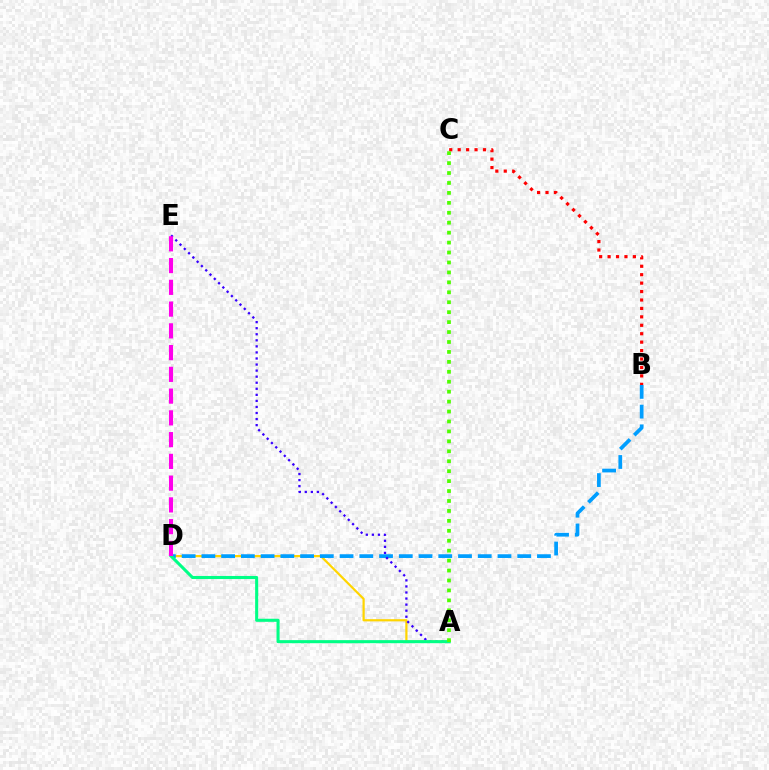{('A', 'D'): [{'color': '#ffd500', 'line_style': 'solid', 'thickness': 1.59}, {'color': '#00ff86', 'line_style': 'solid', 'thickness': 2.21}], ('B', 'D'): [{'color': '#009eff', 'line_style': 'dashed', 'thickness': 2.68}], ('A', 'E'): [{'color': '#3700ff', 'line_style': 'dotted', 'thickness': 1.65}], ('B', 'C'): [{'color': '#ff0000', 'line_style': 'dotted', 'thickness': 2.29}], ('D', 'E'): [{'color': '#ff00ed', 'line_style': 'dashed', 'thickness': 2.96}], ('A', 'C'): [{'color': '#4fff00', 'line_style': 'dotted', 'thickness': 2.7}]}